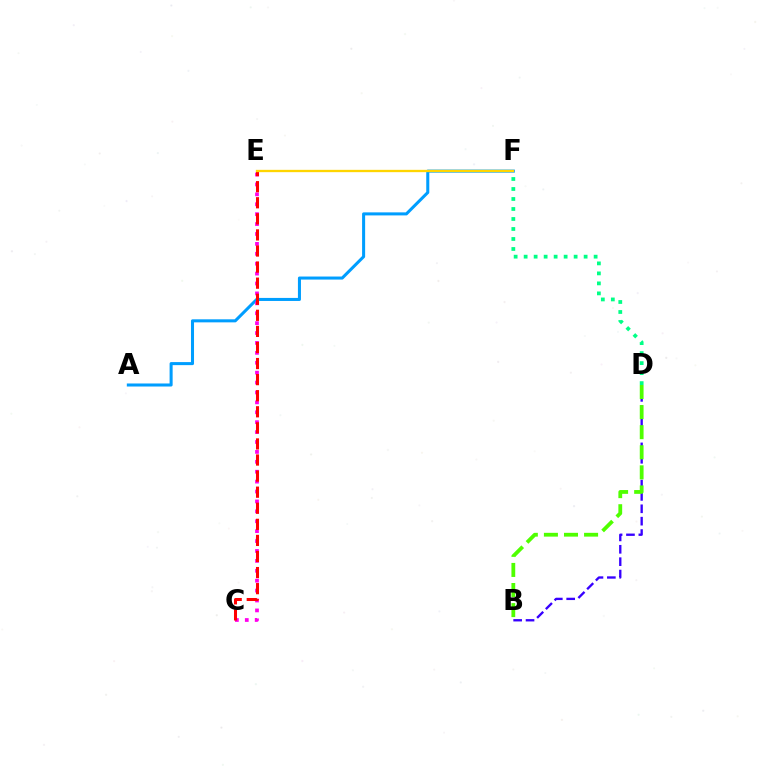{('A', 'F'): [{'color': '#009eff', 'line_style': 'solid', 'thickness': 2.19}], ('B', 'D'): [{'color': '#3700ff', 'line_style': 'dashed', 'thickness': 1.68}, {'color': '#4fff00', 'line_style': 'dashed', 'thickness': 2.73}], ('C', 'E'): [{'color': '#ff00ed', 'line_style': 'dotted', 'thickness': 2.69}, {'color': '#ff0000', 'line_style': 'dashed', 'thickness': 2.18}], ('E', 'F'): [{'color': '#ffd500', 'line_style': 'solid', 'thickness': 1.67}], ('D', 'F'): [{'color': '#00ff86', 'line_style': 'dotted', 'thickness': 2.72}]}